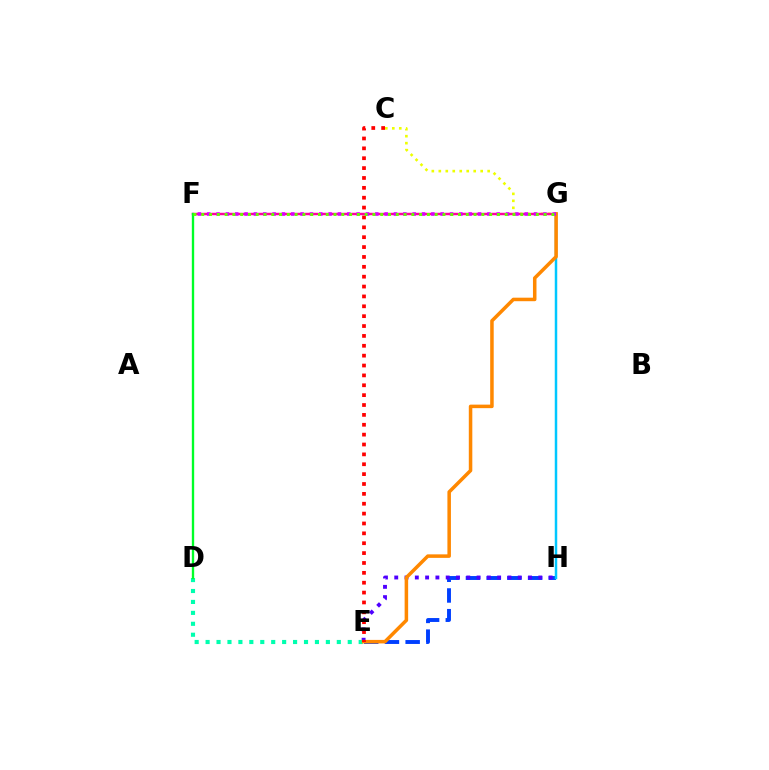{('E', 'H'): [{'color': '#003fff', 'line_style': 'dashed', 'thickness': 2.81}, {'color': '#4f00ff', 'line_style': 'dotted', 'thickness': 2.8}], ('G', 'H'): [{'color': '#00c7ff', 'line_style': 'solid', 'thickness': 1.79}], ('C', 'G'): [{'color': '#eeff00', 'line_style': 'dotted', 'thickness': 1.9}], ('D', 'E'): [{'color': '#00ffaf', 'line_style': 'dotted', 'thickness': 2.97}], ('F', 'G'): [{'color': '#ff00a0', 'line_style': 'solid', 'thickness': 1.77}, {'color': '#d600ff', 'line_style': 'dotted', 'thickness': 2.54}, {'color': '#66ff00', 'line_style': 'dotted', 'thickness': 2.11}], ('D', 'F'): [{'color': '#00ff27', 'line_style': 'solid', 'thickness': 1.69}], ('E', 'G'): [{'color': '#ff8800', 'line_style': 'solid', 'thickness': 2.53}], ('C', 'E'): [{'color': '#ff0000', 'line_style': 'dotted', 'thickness': 2.68}]}